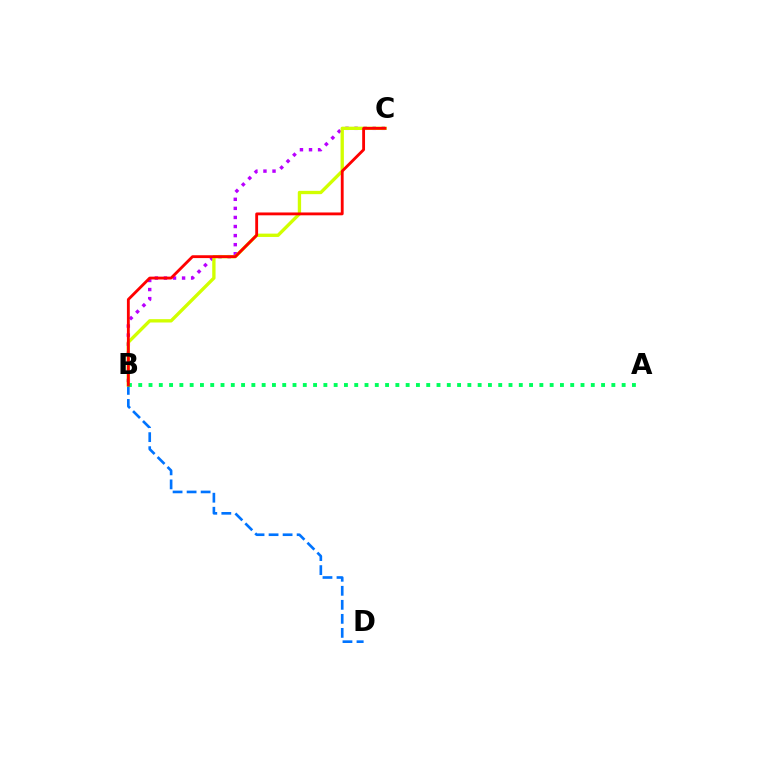{('B', 'D'): [{'color': '#0074ff', 'line_style': 'dashed', 'thickness': 1.91}], ('B', 'C'): [{'color': '#b900ff', 'line_style': 'dotted', 'thickness': 2.46}, {'color': '#d1ff00', 'line_style': 'solid', 'thickness': 2.4}, {'color': '#ff0000', 'line_style': 'solid', 'thickness': 2.04}], ('A', 'B'): [{'color': '#00ff5c', 'line_style': 'dotted', 'thickness': 2.79}]}